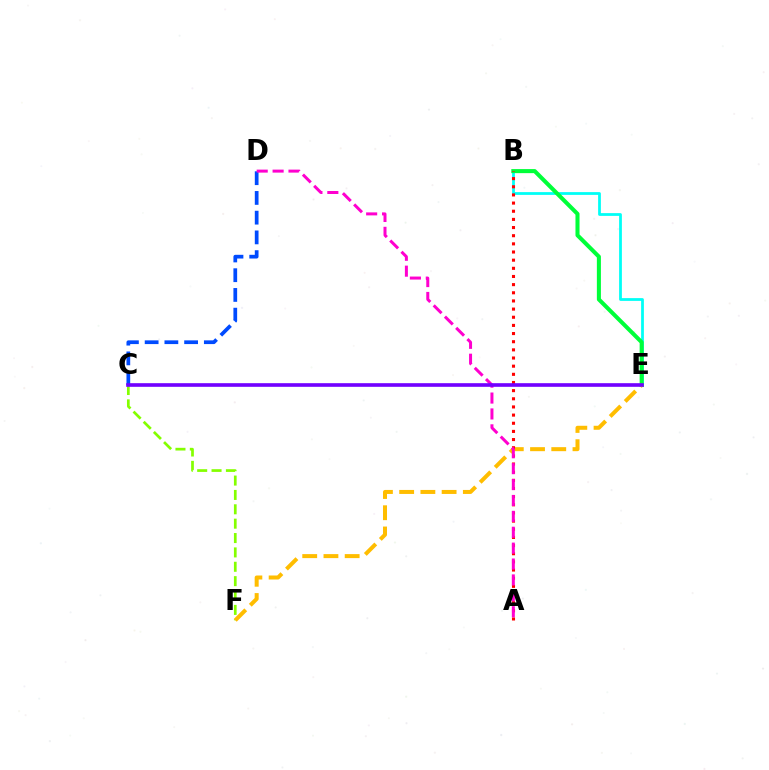{('C', 'F'): [{'color': '#84ff00', 'line_style': 'dashed', 'thickness': 1.95}], ('B', 'E'): [{'color': '#00fff6', 'line_style': 'solid', 'thickness': 2.0}, {'color': '#00ff39', 'line_style': 'solid', 'thickness': 2.92}], ('E', 'F'): [{'color': '#ffbd00', 'line_style': 'dashed', 'thickness': 2.88}], ('A', 'B'): [{'color': '#ff0000', 'line_style': 'dotted', 'thickness': 2.22}], ('C', 'D'): [{'color': '#004bff', 'line_style': 'dashed', 'thickness': 2.68}], ('A', 'D'): [{'color': '#ff00cf', 'line_style': 'dashed', 'thickness': 2.16}], ('C', 'E'): [{'color': '#7200ff', 'line_style': 'solid', 'thickness': 2.61}]}